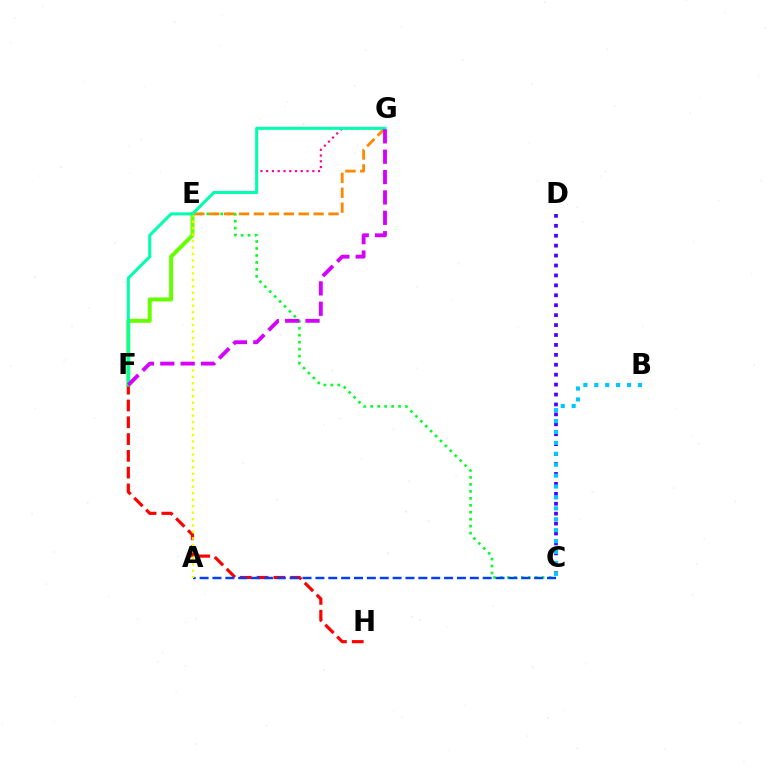{('C', 'E'): [{'color': '#00ff27', 'line_style': 'dotted', 'thickness': 1.89}], ('E', 'F'): [{'color': '#66ff00', 'line_style': 'solid', 'thickness': 2.87}], ('F', 'H'): [{'color': '#ff0000', 'line_style': 'dashed', 'thickness': 2.28}], ('A', 'C'): [{'color': '#003fff', 'line_style': 'dashed', 'thickness': 1.75}], ('E', 'G'): [{'color': '#ff8800', 'line_style': 'dashed', 'thickness': 2.03}, {'color': '#ff00a0', 'line_style': 'dotted', 'thickness': 1.57}], ('C', 'D'): [{'color': '#4f00ff', 'line_style': 'dotted', 'thickness': 2.7}], ('A', 'E'): [{'color': '#eeff00', 'line_style': 'dotted', 'thickness': 1.76}], ('F', 'G'): [{'color': '#00ffaf', 'line_style': 'solid', 'thickness': 2.19}, {'color': '#d600ff', 'line_style': 'dashed', 'thickness': 2.77}], ('B', 'C'): [{'color': '#00c7ff', 'line_style': 'dotted', 'thickness': 2.96}]}